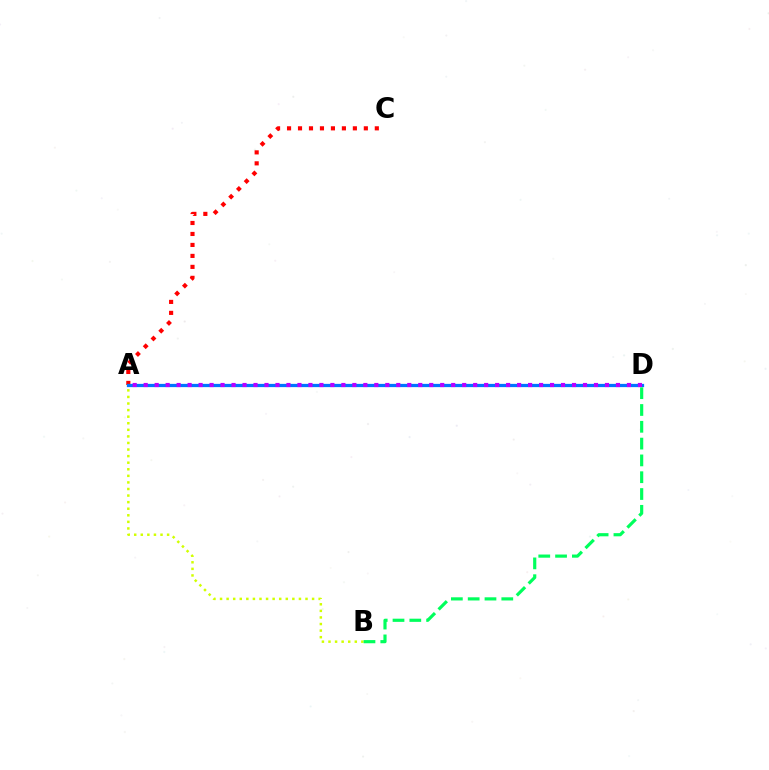{('A', 'C'): [{'color': '#ff0000', 'line_style': 'dotted', 'thickness': 2.98}], ('A', 'D'): [{'color': '#0074ff', 'line_style': 'solid', 'thickness': 2.34}, {'color': '#b900ff', 'line_style': 'dotted', 'thickness': 2.98}], ('A', 'B'): [{'color': '#d1ff00', 'line_style': 'dotted', 'thickness': 1.79}], ('B', 'D'): [{'color': '#00ff5c', 'line_style': 'dashed', 'thickness': 2.28}]}